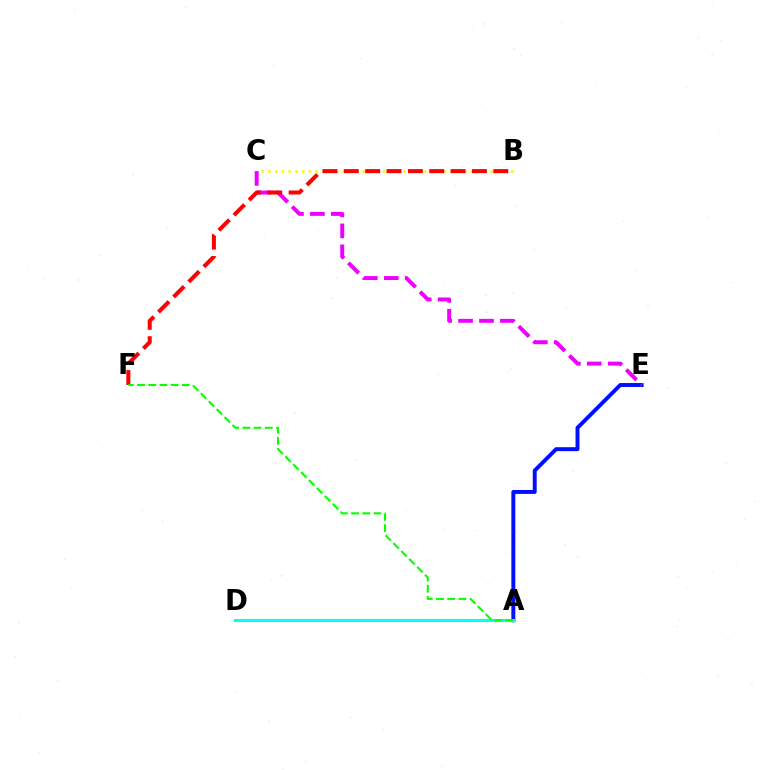{('A', 'E'): [{'color': '#0010ff', 'line_style': 'solid', 'thickness': 2.84}], ('C', 'E'): [{'color': '#ee00ff', 'line_style': 'dashed', 'thickness': 2.84}], ('B', 'C'): [{'color': '#fcf500', 'line_style': 'dotted', 'thickness': 1.83}], ('B', 'F'): [{'color': '#ff0000', 'line_style': 'dashed', 'thickness': 2.9}], ('A', 'D'): [{'color': '#00fff6', 'line_style': 'solid', 'thickness': 2.21}], ('A', 'F'): [{'color': '#08ff00', 'line_style': 'dashed', 'thickness': 1.52}]}